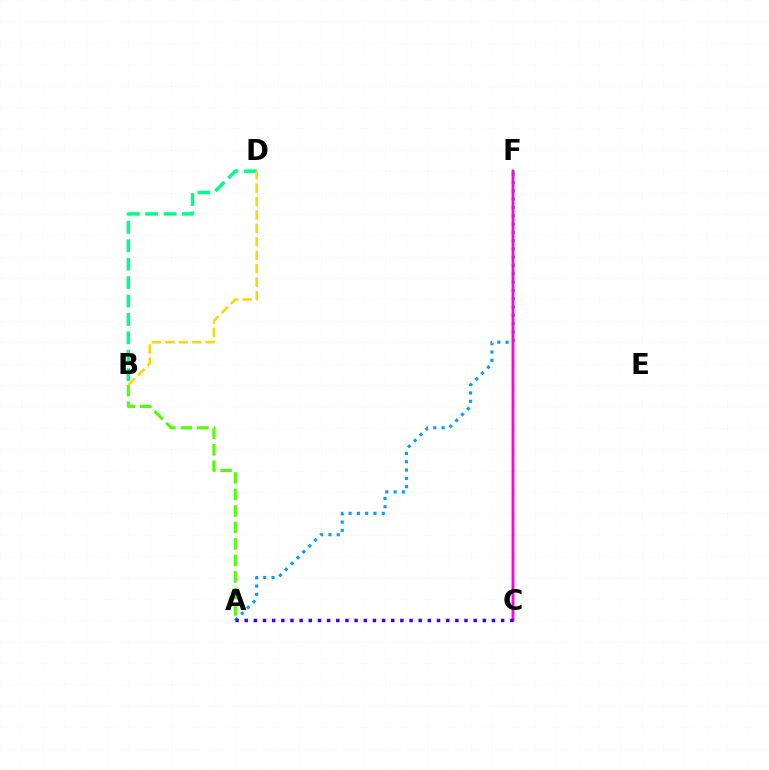{('C', 'F'): [{'color': '#ff0000', 'line_style': 'solid', 'thickness': 1.79}, {'color': '#ff00ed', 'line_style': 'solid', 'thickness': 1.74}], ('A', 'F'): [{'color': '#009eff', 'line_style': 'dotted', 'thickness': 2.25}], ('B', 'D'): [{'color': '#00ff86', 'line_style': 'dashed', 'thickness': 2.5}, {'color': '#ffd500', 'line_style': 'dashed', 'thickness': 1.82}], ('A', 'B'): [{'color': '#4fff00', 'line_style': 'dashed', 'thickness': 2.24}], ('A', 'C'): [{'color': '#3700ff', 'line_style': 'dotted', 'thickness': 2.49}]}